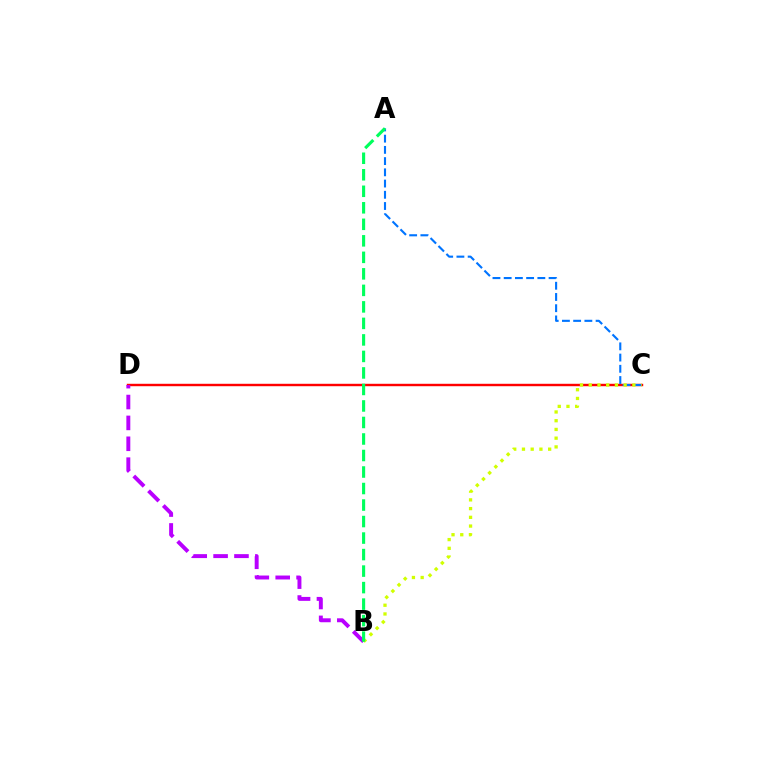{('C', 'D'): [{'color': '#ff0000', 'line_style': 'solid', 'thickness': 1.74}], ('A', 'C'): [{'color': '#0074ff', 'line_style': 'dashed', 'thickness': 1.52}], ('B', 'D'): [{'color': '#b900ff', 'line_style': 'dashed', 'thickness': 2.84}], ('B', 'C'): [{'color': '#d1ff00', 'line_style': 'dotted', 'thickness': 2.37}], ('A', 'B'): [{'color': '#00ff5c', 'line_style': 'dashed', 'thickness': 2.24}]}